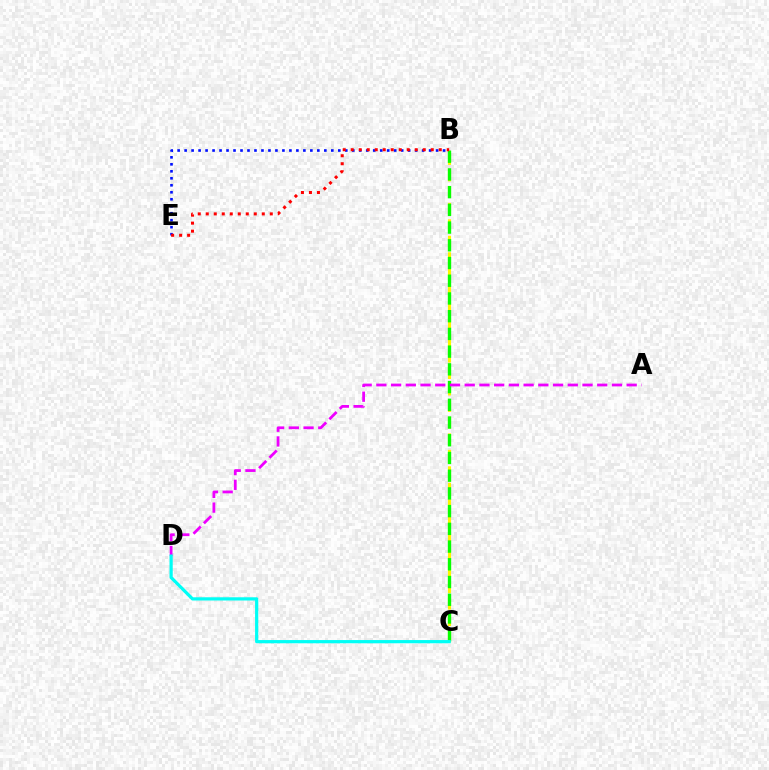{('B', 'C'): [{'color': '#fcf500', 'line_style': 'dashed', 'thickness': 2.24}, {'color': '#08ff00', 'line_style': 'dashed', 'thickness': 2.41}], ('B', 'E'): [{'color': '#0010ff', 'line_style': 'dotted', 'thickness': 1.9}, {'color': '#ff0000', 'line_style': 'dotted', 'thickness': 2.17}], ('A', 'D'): [{'color': '#ee00ff', 'line_style': 'dashed', 'thickness': 2.0}], ('C', 'D'): [{'color': '#00fff6', 'line_style': 'solid', 'thickness': 2.32}]}